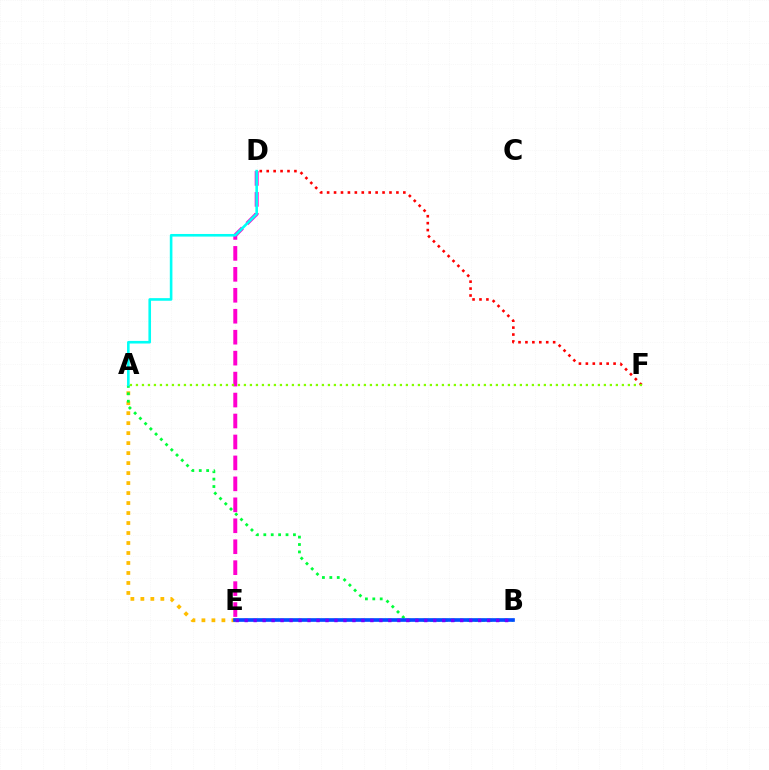{('A', 'E'): [{'color': '#ffbd00', 'line_style': 'dotted', 'thickness': 2.71}], ('A', 'B'): [{'color': '#00ff39', 'line_style': 'dotted', 'thickness': 2.01}], ('D', 'F'): [{'color': '#ff0000', 'line_style': 'dotted', 'thickness': 1.88}], ('D', 'E'): [{'color': '#ff00cf', 'line_style': 'dashed', 'thickness': 2.85}], ('B', 'E'): [{'color': '#004bff', 'line_style': 'solid', 'thickness': 2.63}, {'color': '#7200ff', 'line_style': 'dotted', 'thickness': 2.44}], ('A', 'D'): [{'color': '#00fff6', 'line_style': 'solid', 'thickness': 1.88}], ('A', 'F'): [{'color': '#84ff00', 'line_style': 'dotted', 'thickness': 1.63}]}